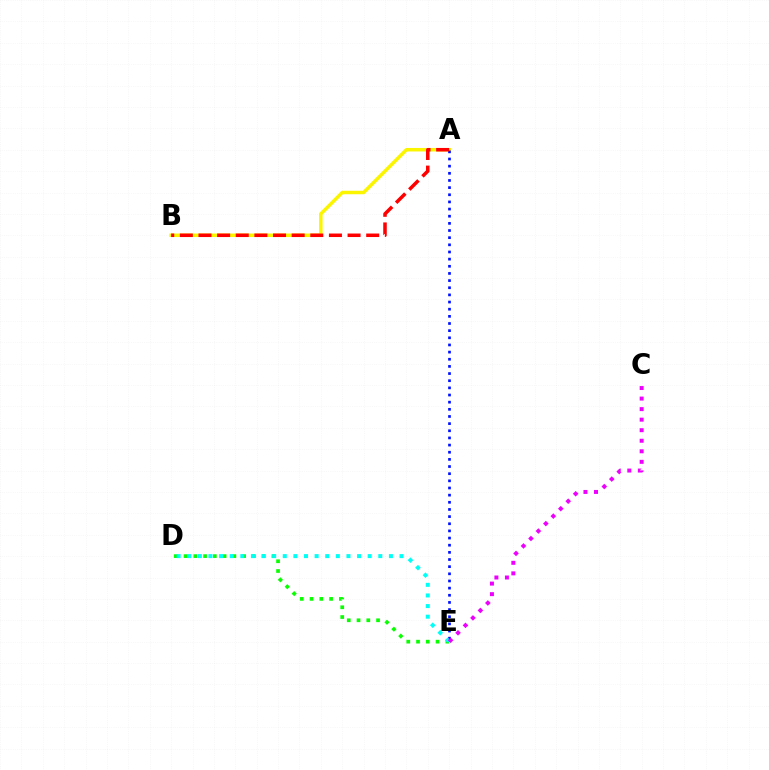{('A', 'B'): [{'color': '#fcf500', 'line_style': 'solid', 'thickness': 2.51}, {'color': '#ff0000', 'line_style': 'dashed', 'thickness': 2.53}], ('D', 'E'): [{'color': '#08ff00', 'line_style': 'dotted', 'thickness': 2.65}, {'color': '#00fff6', 'line_style': 'dotted', 'thickness': 2.88}], ('A', 'E'): [{'color': '#0010ff', 'line_style': 'dotted', 'thickness': 1.94}], ('C', 'E'): [{'color': '#ee00ff', 'line_style': 'dotted', 'thickness': 2.86}]}